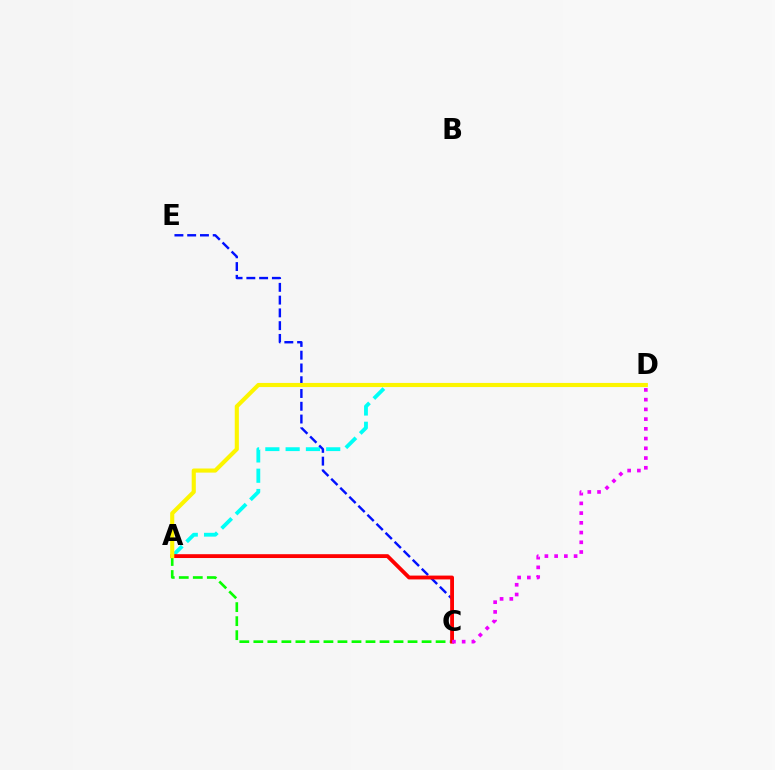{('A', 'D'): [{'color': '#00fff6', 'line_style': 'dashed', 'thickness': 2.76}, {'color': '#fcf500', 'line_style': 'solid', 'thickness': 2.96}], ('C', 'E'): [{'color': '#0010ff', 'line_style': 'dashed', 'thickness': 1.73}], ('A', 'C'): [{'color': '#08ff00', 'line_style': 'dashed', 'thickness': 1.9}, {'color': '#ff0000', 'line_style': 'solid', 'thickness': 2.76}], ('C', 'D'): [{'color': '#ee00ff', 'line_style': 'dotted', 'thickness': 2.64}]}